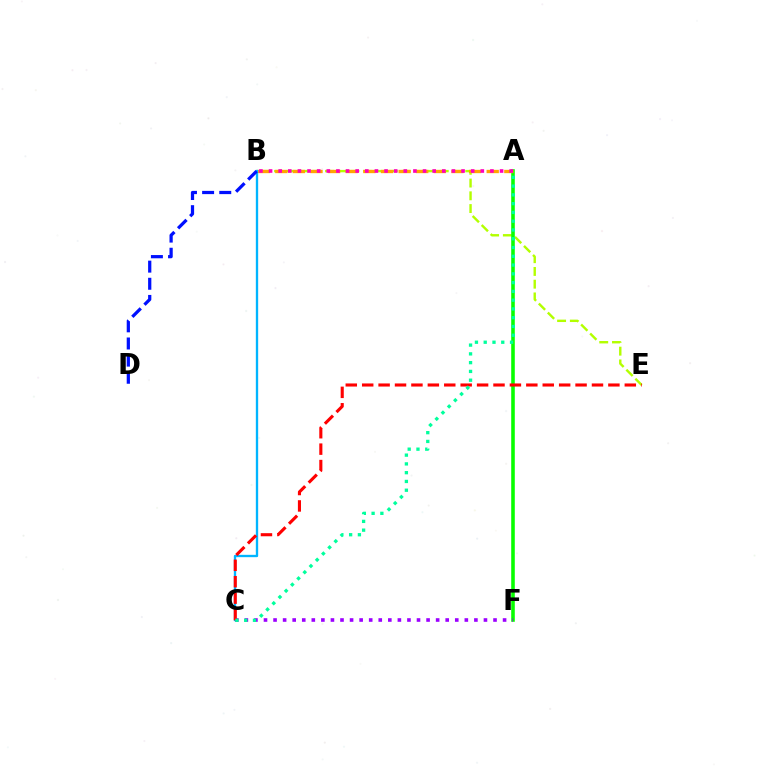{('B', 'E'): [{'color': '#b3ff00', 'line_style': 'dashed', 'thickness': 1.73}], ('A', 'F'): [{'color': '#08ff00', 'line_style': 'solid', 'thickness': 2.57}], ('C', 'F'): [{'color': '#9b00ff', 'line_style': 'dotted', 'thickness': 2.6}], ('A', 'B'): [{'color': '#ffa500', 'line_style': 'dashed', 'thickness': 2.39}, {'color': '#ff00bd', 'line_style': 'dotted', 'thickness': 2.62}], ('B', 'C'): [{'color': '#00b5ff', 'line_style': 'solid', 'thickness': 1.68}], ('C', 'E'): [{'color': '#ff0000', 'line_style': 'dashed', 'thickness': 2.23}], ('A', 'C'): [{'color': '#00ff9d', 'line_style': 'dotted', 'thickness': 2.38}], ('B', 'D'): [{'color': '#0010ff', 'line_style': 'dashed', 'thickness': 2.33}]}